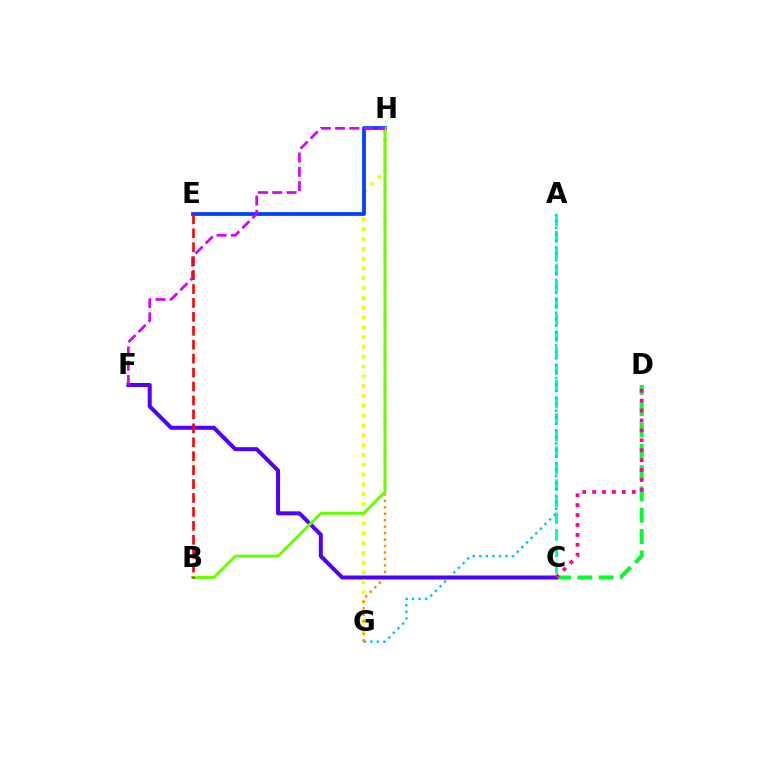{('A', 'C'): [{'color': '#00ffaf', 'line_style': 'dashed', 'thickness': 2.25}], ('G', 'H'): [{'color': '#eeff00', 'line_style': 'dotted', 'thickness': 2.67}, {'color': '#ff8800', 'line_style': 'dotted', 'thickness': 1.75}], ('E', 'H'): [{'color': '#003fff', 'line_style': 'solid', 'thickness': 2.73}], ('A', 'G'): [{'color': '#00c7ff', 'line_style': 'dotted', 'thickness': 1.78}], ('C', 'D'): [{'color': '#00ff27', 'line_style': 'dashed', 'thickness': 2.9}, {'color': '#ff00a0', 'line_style': 'dotted', 'thickness': 2.7}], ('C', 'F'): [{'color': '#4f00ff', 'line_style': 'solid', 'thickness': 2.88}], ('B', 'H'): [{'color': '#66ff00', 'line_style': 'solid', 'thickness': 2.11}], ('F', 'H'): [{'color': '#d600ff', 'line_style': 'dashed', 'thickness': 1.94}], ('B', 'E'): [{'color': '#ff0000', 'line_style': 'dashed', 'thickness': 1.89}]}